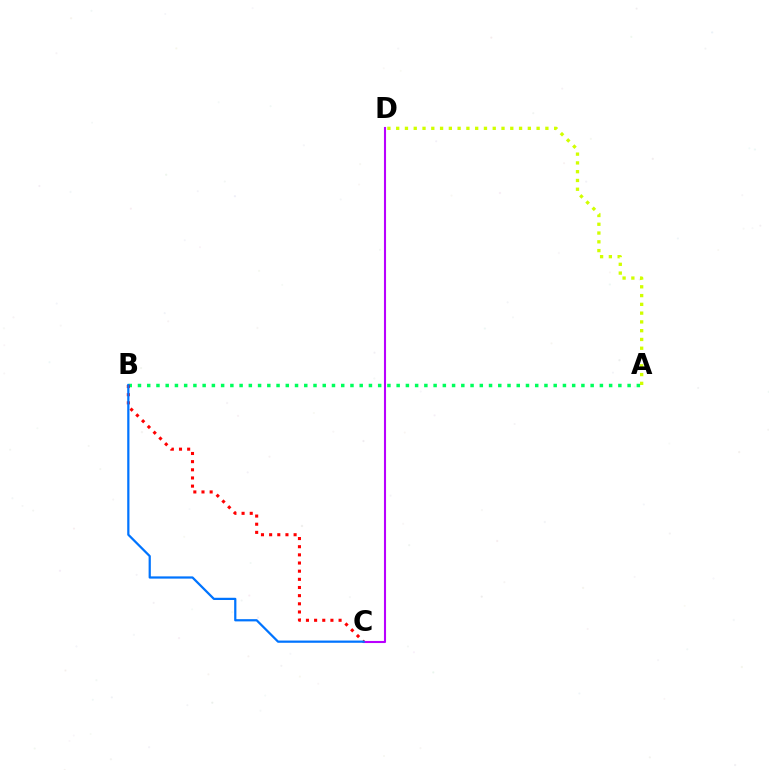{('C', 'D'): [{'color': '#b900ff', 'line_style': 'solid', 'thickness': 1.51}], ('A', 'B'): [{'color': '#00ff5c', 'line_style': 'dotted', 'thickness': 2.51}], ('B', 'C'): [{'color': '#ff0000', 'line_style': 'dotted', 'thickness': 2.22}, {'color': '#0074ff', 'line_style': 'solid', 'thickness': 1.61}], ('A', 'D'): [{'color': '#d1ff00', 'line_style': 'dotted', 'thickness': 2.38}]}